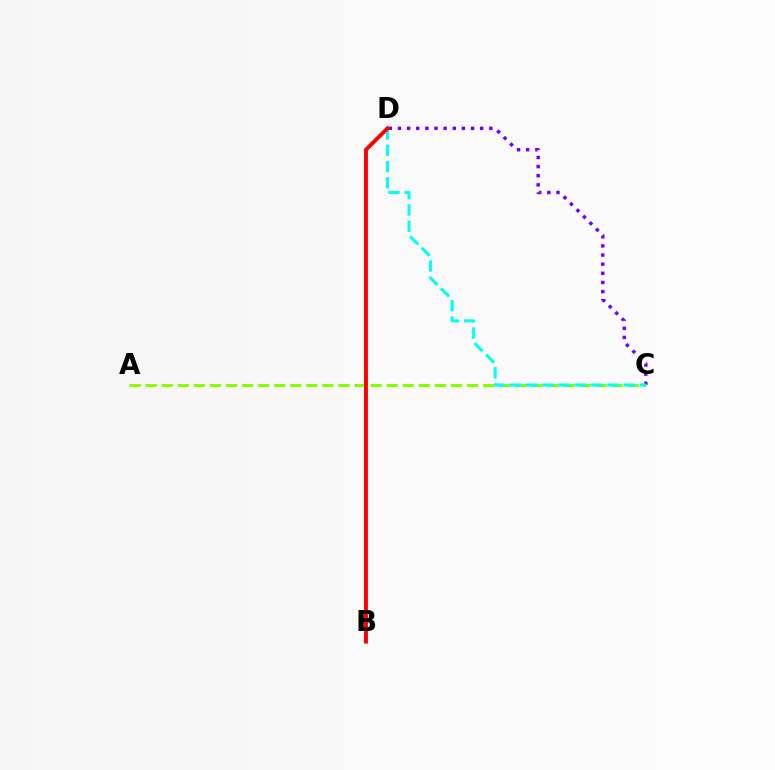{('C', 'D'): [{'color': '#7200ff', 'line_style': 'dotted', 'thickness': 2.48}, {'color': '#00fff6', 'line_style': 'dashed', 'thickness': 2.21}], ('A', 'C'): [{'color': '#84ff00', 'line_style': 'dashed', 'thickness': 2.18}], ('B', 'D'): [{'color': '#ff0000', 'line_style': 'solid', 'thickness': 2.81}]}